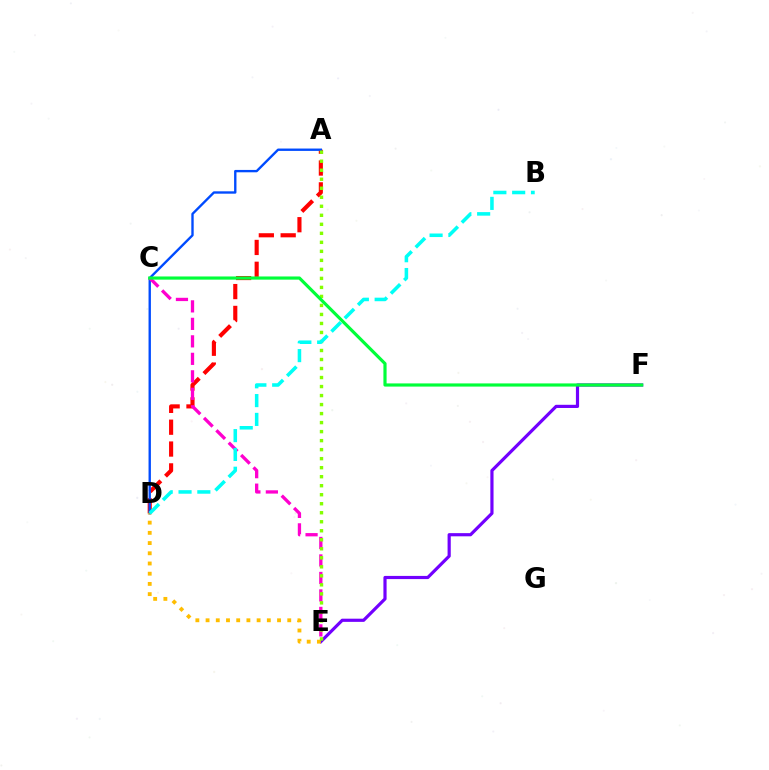{('E', 'F'): [{'color': '#7200ff', 'line_style': 'solid', 'thickness': 2.29}], ('A', 'D'): [{'color': '#ff0000', 'line_style': 'dashed', 'thickness': 2.97}, {'color': '#004bff', 'line_style': 'solid', 'thickness': 1.7}], ('D', 'E'): [{'color': '#ffbd00', 'line_style': 'dotted', 'thickness': 2.77}], ('C', 'E'): [{'color': '#ff00cf', 'line_style': 'dashed', 'thickness': 2.38}], ('A', 'E'): [{'color': '#84ff00', 'line_style': 'dotted', 'thickness': 2.45}], ('C', 'F'): [{'color': '#00ff39', 'line_style': 'solid', 'thickness': 2.28}], ('B', 'D'): [{'color': '#00fff6', 'line_style': 'dashed', 'thickness': 2.55}]}